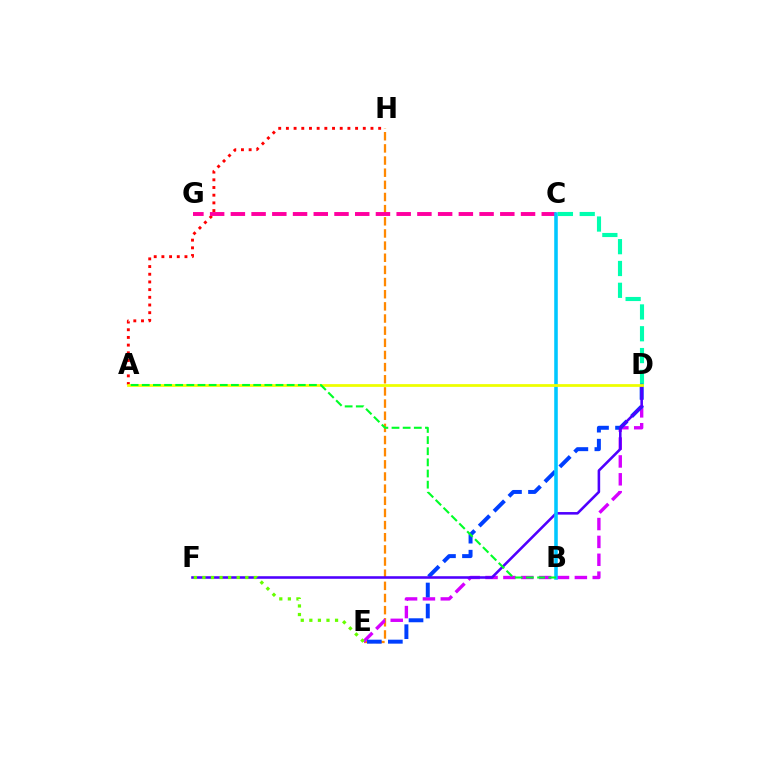{('E', 'H'): [{'color': '#ff8800', 'line_style': 'dashed', 'thickness': 1.65}], ('D', 'E'): [{'color': '#d600ff', 'line_style': 'dashed', 'thickness': 2.43}, {'color': '#003fff', 'line_style': 'dashed', 'thickness': 2.86}], ('C', 'D'): [{'color': '#00ffaf', 'line_style': 'dashed', 'thickness': 2.96}], ('A', 'H'): [{'color': '#ff0000', 'line_style': 'dotted', 'thickness': 2.09}], ('C', 'G'): [{'color': '#ff00a0', 'line_style': 'dashed', 'thickness': 2.82}], ('D', 'F'): [{'color': '#4f00ff', 'line_style': 'solid', 'thickness': 1.85}], ('B', 'C'): [{'color': '#00c7ff', 'line_style': 'solid', 'thickness': 2.56}], ('E', 'F'): [{'color': '#66ff00', 'line_style': 'dotted', 'thickness': 2.33}], ('A', 'D'): [{'color': '#eeff00', 'line_style': 'solid', 'thickness': 1.99}], ('A', 'B'): [{'color': '#00ff27', 'line_style': 'dashed', 'thickness': 1.51}]}